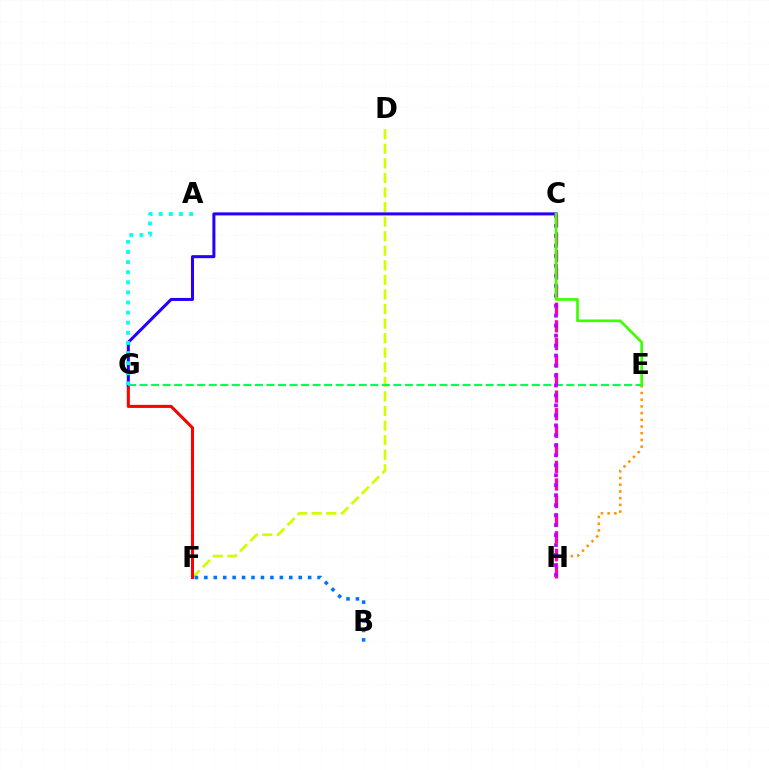{('E', 'H'): [{'color': '#ff9400', 'line_style': 'dotted', 'thickness': 1.82}], ('D', 'F'): [{'color': '#d1ff00', 'line_style': 'dashed', 'thickness': 1.98}], ('F', 'G'): [{'color': '#ff0000', 'line_style': 'solid', 'thickness': 2.2}], ('C', 'G'): [{'color': '#2500ff', 'line_style': 'solid', 'thickness': 2.18}], ('B', 'F'): [{'color': '#0074ff', 'line_style': 'dotted', 'thickness': 2.56}], ('E', 'G'): [{'color': '#00ff5c', 'line_style': 'dashed', 'thickness': 1.57}], ('A', 'G'): [{'color': '#00fff6', 'line_style': 'dotted', 'thickness': 2.75}], ('C', 'H'): [{'color': '#ff00ac', 'line_style': 'dashed', 'thickness': 2.39}, {'color': '#b900ff', 'line_style': 'dotted', 'thickness': 2.71}], ('C', 'E'): [{'color': '#3dff00', 'line_style': 'solid', 'thickness': 1.94}]}